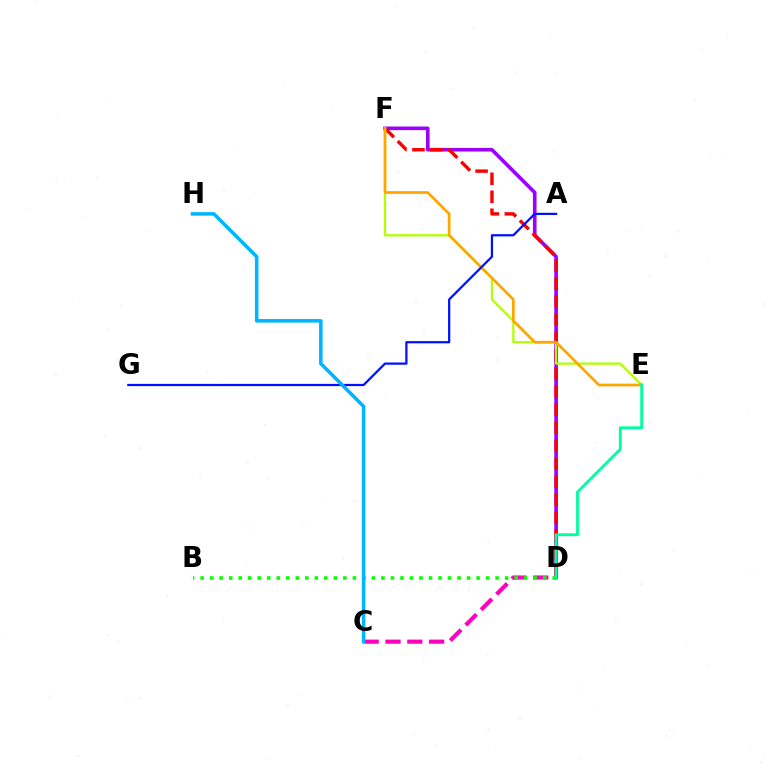{('C', 'D'): [{'color': '#ff00bd', 'line_style': 'dashed', 'thickness': 2.96}], ('D', 'F'): [{'color': '#9b00ff', 'line_style': 'solid', 'thickness': 2.61}, {'color': '#ff0000', 'line_style': 'dashed', 'thickness': 2.45}], ('E', 'F'): [{'color': '#b3ff00', 'line_style': 'solid', 'thickness': 1.64}, {'color': '#ffa500', 'line_style': 'solid', 'thickness': 1.95}], ('B', 'D'): [{'color': '#08ff00', 'line_style': 'dotted', 'thickness': 2.59}], ('A', 'G'): [{'color': '#0010ff', 'line_style': 'solid', 'thickness': 1.6}], ('D', 'E'): [{'color': '#00ff9d', 'line_style': 'solid', 'thickness': 2.04}], ('C', 'H'): [{'color': '#00b5ff', 'line_style': 'solid', 'thickness': 2.55}]}